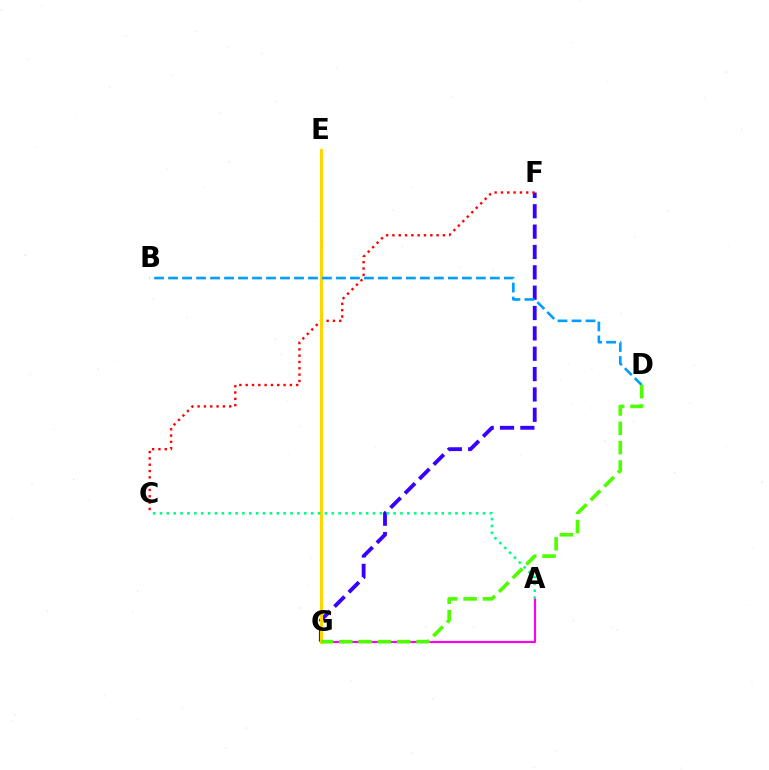{('A', 'G'): [{'color': '#ff00ed', 'line_style': 'solid', 'thickness': 1.55}], ('F', 'G'): [{'color': '#3700ff', 'line_style': 'dashed', 'thickness': 2.76}], ('C', 'F'): [{'color': '#ff0000', 'line_style': 'dotted', 'thickness': 1.72}], ('E', 'G'): [{'color': '#ffd500', 'line_style': 'solid', 'thickness': 2.22}], ('A', 'C'): [{'color': '#00ff86', 'line_style': 'dotted', 'thickness': 1.87}], ('B', 'D'): [{'color': '#009eff', 'line_style': 'dashed', 'thickness': 1.9}], ('D', 'G'): [{'color': '#4fff00', 'line_style': 'dashed', 'thickness': 2.63}]}